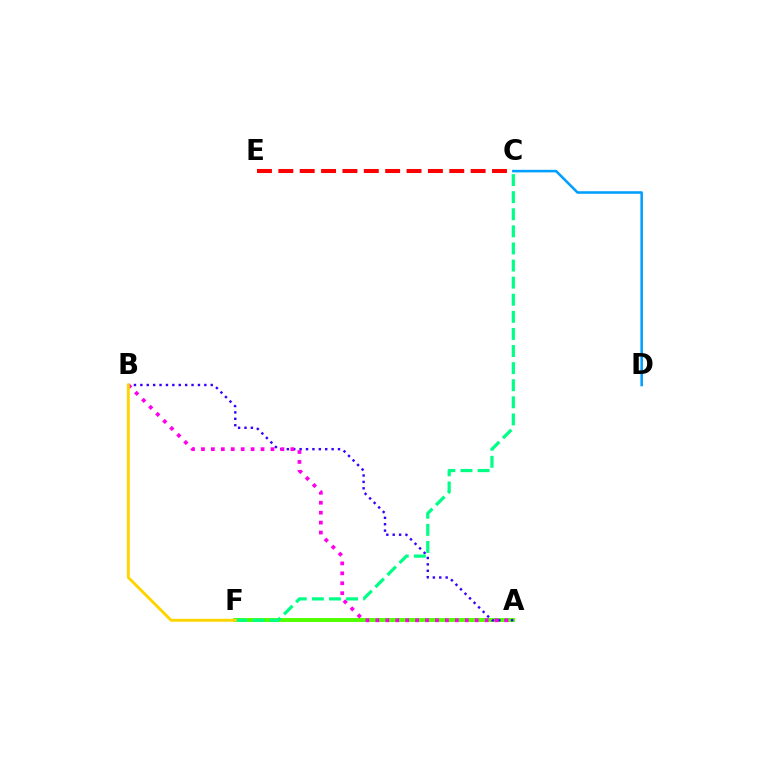{('C', 'E'): [{'color': '#ff0000', 'line_style': 'dashed', 'thickness': 2.9}], ('A', 'F'): [{'color': '#4fff00', 'line_style': 'solid', 'thickness': 2.81}], ('A', 'B'): [{'color': '#3700ff', 'line_style': 'dotted', 'thickness': 1.74}, {'color': '#ff00ed', 'line_style': 'dotted', 'thickness': 2.7}], ('C', 'D'): [{'color': '#009eff', 'line_style': 'solid', 'thickness': 1.83}], ('C', 'F'): [{'color': '#00ff86', 'line_style': 'dashed', 'thickness': 2.32}], ('B', 'F'): [{'color': '#ffd500', 'line_style': 'solid', 'thickness': 2.1}]}